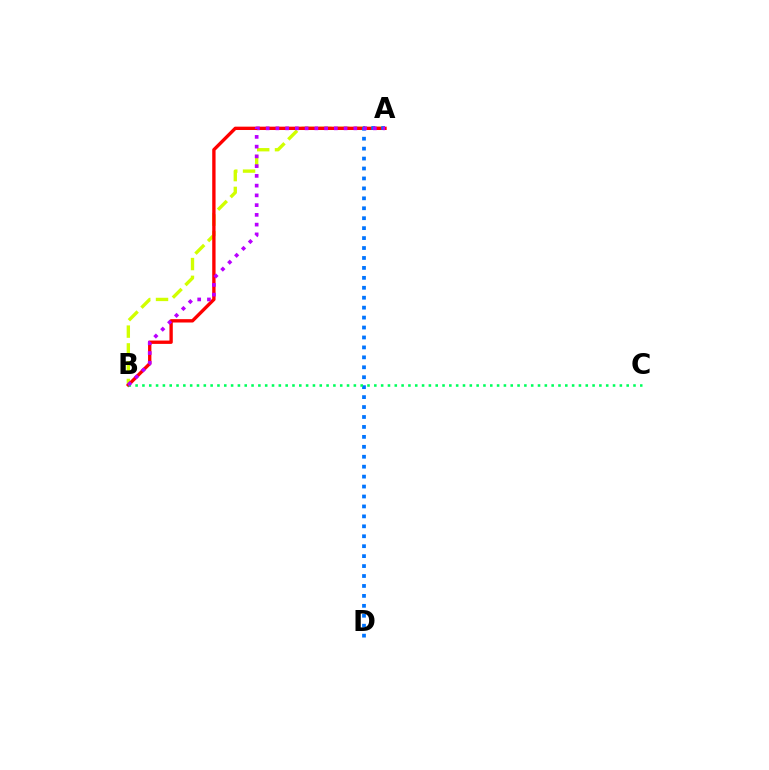{('A', 'B'): [{'color': '#d1ff00', 'line_style': 'dashed', 'thickness': 2.41}, {'color': '#ff0000', 'line_style': 'solid', 'thickness': 2.41}, {'color': '#b900ff', 'line_style': 'dotted', 'thickness': 2.65}], ('A', 'D'): [{'color': '#0074ff', 'line_style': 'dotted', 'thickness': 2.7}], ('B', 'C'): [{'color': '#00ff5c', 'line_style': 'dotted', 'thickness': 1.85}]}